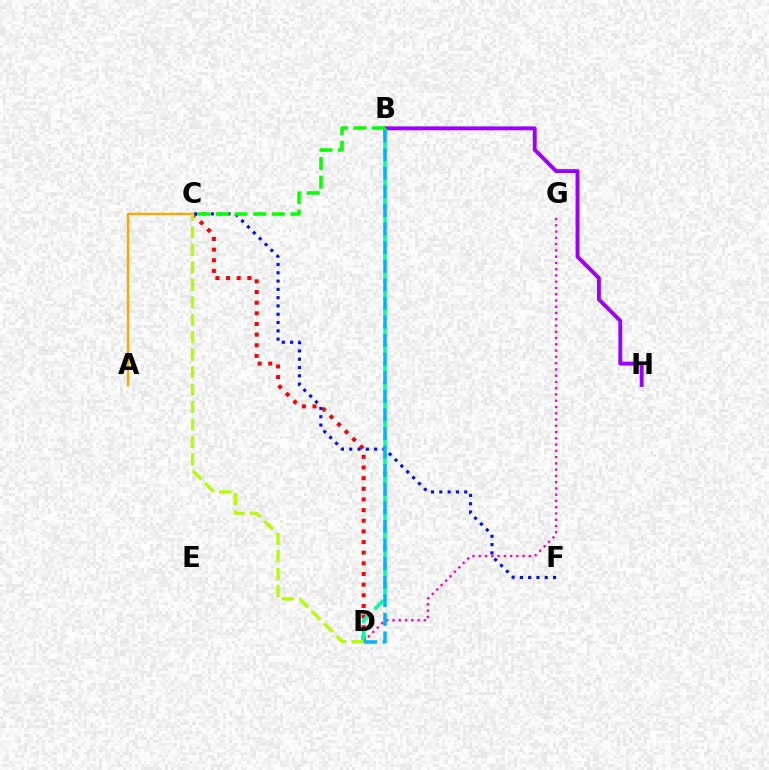{('C', 'D'): [{'color': '#ff0000', 'line_style': 'dotted', 'thickness': 2.89}, {'color': '#b3ff00', 'line_style': 'dashed', 'thickness': 2.37}], ('C', 'F'): [{'color': '#0010ff', 'line_style': 'dotted', 'thickness': 2.25}], ('B', 'H'): [{'color': '#9b00ff', 'line_style': 'solid', 'thickness': 2.8}], ('B', 'D'): [{'color': '#00ff9d', 'line_style': 'dashed', 'thickness': 2.5}, {'color': '#00b5ff', 'line_style': 'dashed', 'thickness': 2.52}], ('A', 'C'): [{'color': '#ffa500', 'line_style': 'solid', 'thickness': 1.7}], ('D', 'G'): [{'color': '#ff00bd', 'line_style': 'dotted', 'thickness': 1.7}], ('B', 'C'): [{'color': '#08ff00', 'line_style': 'dashed', 'thickness': 2.53}]}